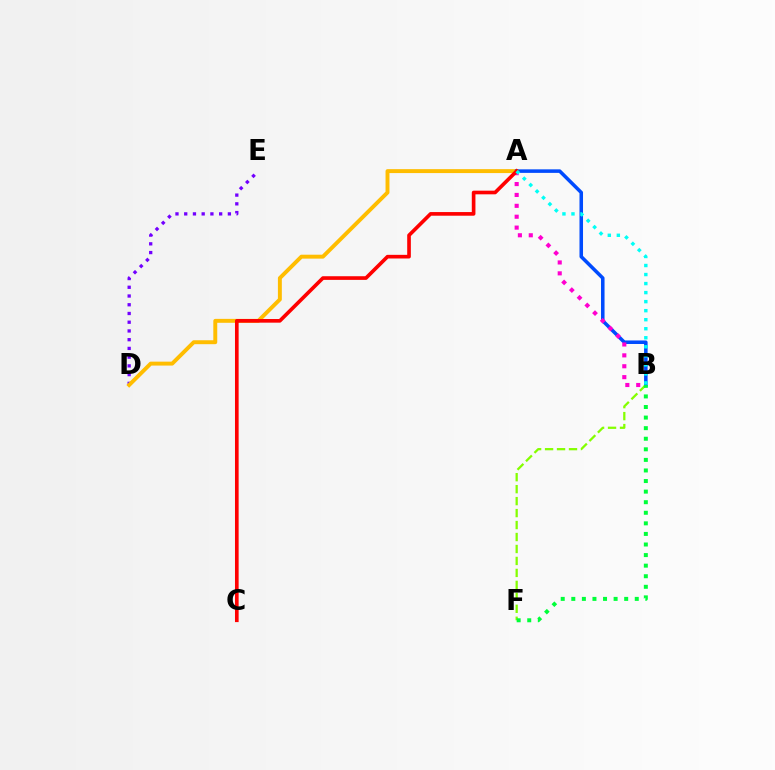{('D', 'E'): [{'color': '#7200ff', 'line_style': 'dotted', 'thickness': 2.37}], ('B', 'F'): [{'color': '#84ff00', 'line_style': 'dashed', 'thickness': 1.63}, {'color': '#00ff39', 'line_style': 'dotted', 'thickness': 2.87}], ('A', 'D'): [{'color': '#ffbd00', 'line_style': 'solid', 'thickness': 2.83}], ('A', 'B'): [{'color': '#004bff', 'line_style': 'solid', 'thickness': 2.54}, {'color': '#ff00cf', 'line_style': 'dotted', 'thickness': 2.96}, {'color': '#00fff6', 'line_style': 'dotted', 'thickness': 2.45}], ('A', 'C'): [{'color': '#ff0000', 'line_style': 'solid', 'thickness': 2.63}]}